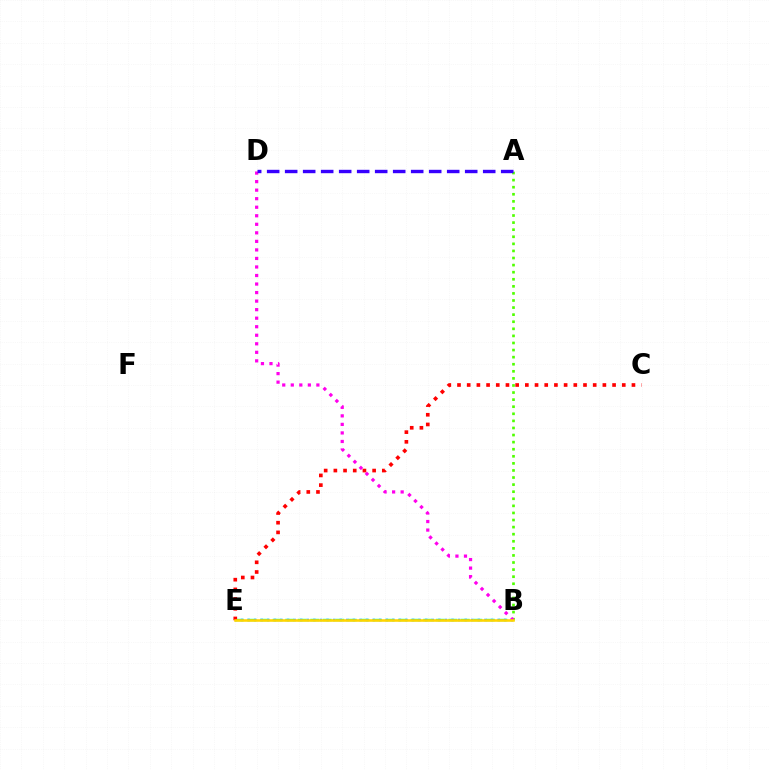{('B', 'E'): [{'color': '#00ff86', 'line_style': 'dashed', 'thickness': 1.71}, {'color': '#009eff', 'line_style': 'dotted', 'thickness': 1.79}, {'color': '#ffd500', 'line_style': 'solid', 'thickness': 1.85}], ('A', 'B'): [{'color': '#4fff00', 'line_style': 'dotted', 'thickness': 1.92}], ('B', 'D'): [{'color': '#ff00ed', 'line_style': 'dotted', 'thickness': 2.32}], ('C', 'E'): [{'color': '#ff0000', 'line_style': 'dotted', 'thickness': 2.63}], ('A', 'D'): [{'color': '#3700ff', 'line_style': 'dashed', 'thickness': 2.45}]}